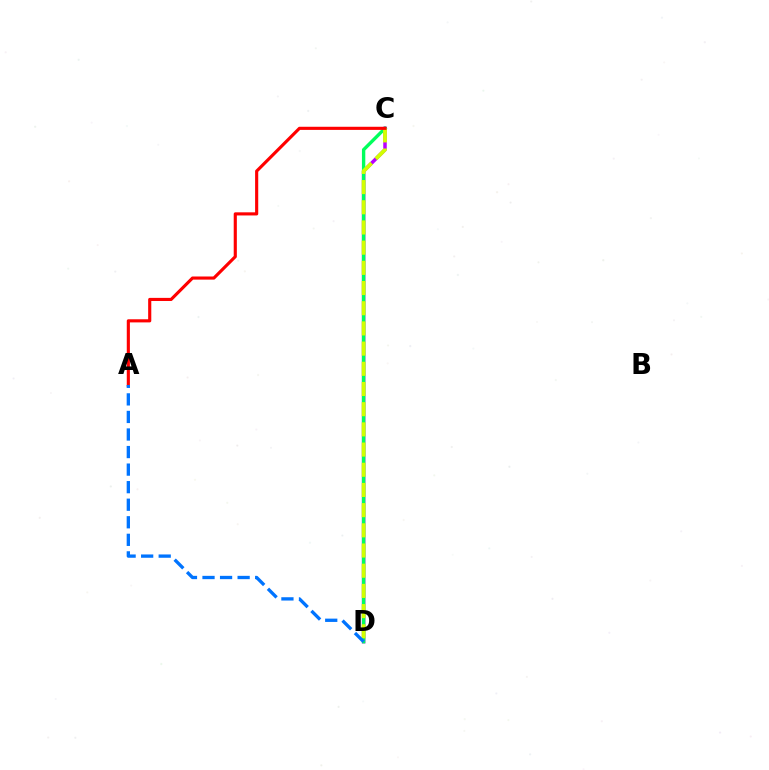{('C', 'D'): [{'color': '#b900ff', 'line_style': 'solid', 'thickness': 2.52}, {'color': '#00ff5c', 'line_style': 'solid', 'thickness': 2.43}, {'color': '#d1ff00', 'line_style': 'dashed', 'thickness': 2.74}], ('A', 'C'): [{'color': '#ff0000', 'line_style': 'solid', 'thickness': 2.25}], ('A', 'D'): [{'color': '#0074ff', 'line_style': 'dashed', 'thickness': 2.38}]}